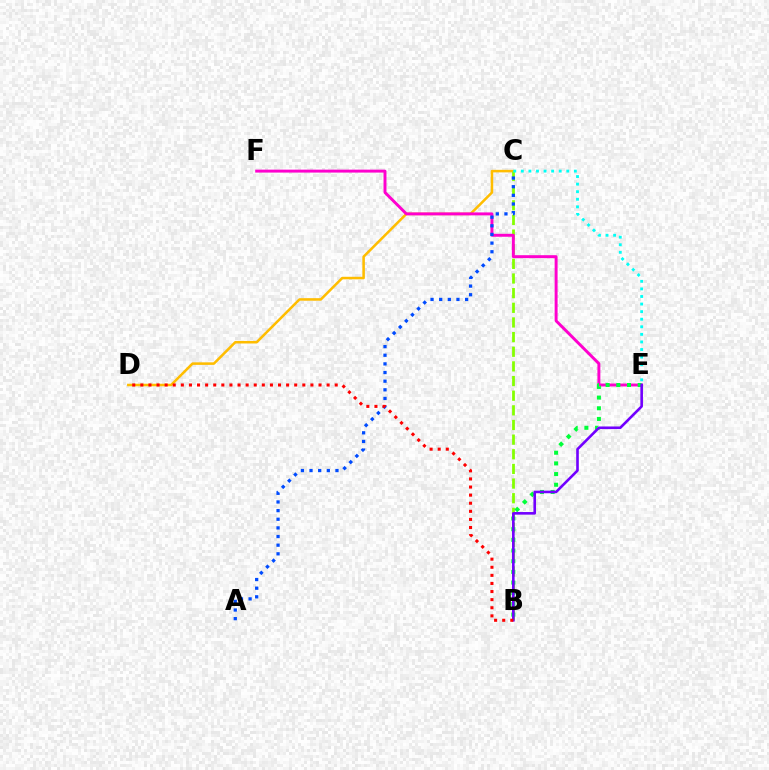{('C', 'D'): [{'color': '#ffbd00', 'line_style': 'solid', 'thickness': 1.83}], ('B', 'C'): [{'color': '#84ff00', 'line_style': 'dashed', 'thickness': 1.99}], ('E', 'F'): [{'color': '#ff00cf', 'line_style': 'solid', 'thickness': 2.12}], ('B', 'E'): [{'color': '#00ff39', 'line_style': 'dotted', 'thickness': 2.9}, {'color': '#7200ff', 'line_style': 'solid', 'thickness': 1.88}], ('A', 'C'): [{'color': '#004bff', 'line_style': 'dotted', 'thickness': 2.35}], ('C', 'E'): [{'color': '#00fff6', 'line_style': 'dotted', 'thickness': 2.06}], ('B', 'D'): [{'color': '#ff0000', 'line_style': 'dotted', 'thickness': 2.2}]}